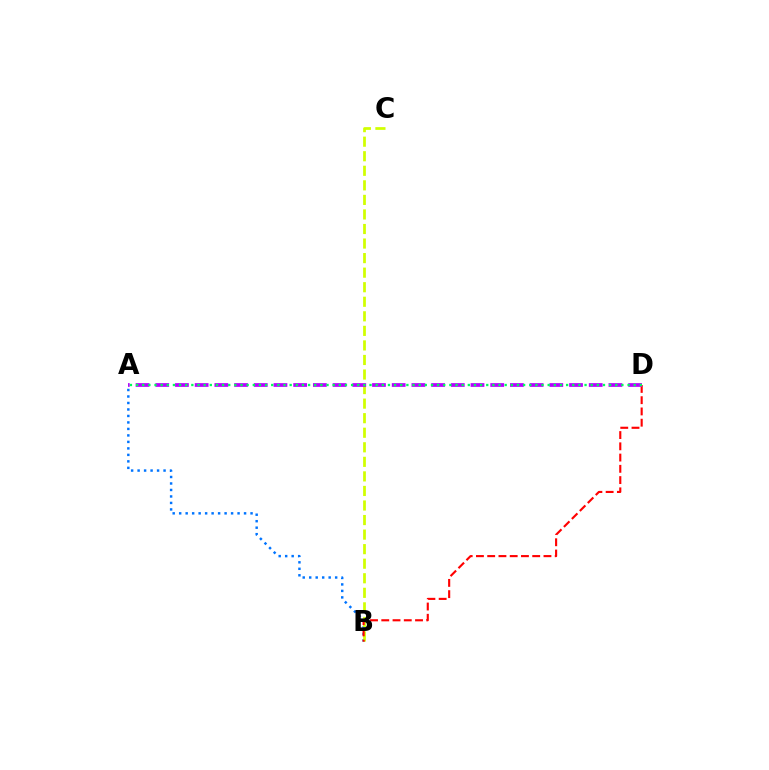{('A', 'B'): [{'color': '#0074ff', 'line_style': 'dotted', 'thickness': 1.76}], ('B', 'C'): [{'color': '#d1ff00', 'line_style': 'dashed', 'thickness': 1.98}], ('B', 'D'): [{'color': '#ff0000', 'line_style': 'dashed', 'thickness': 1.53}], ('A', 'D'): [{'color': '#b900ff', 'line_style': 'dashed', 'thickness': 2.68}, {'color': '#00ff5c', 'line_style': 'dotted', 'thickness': 1.67}]}